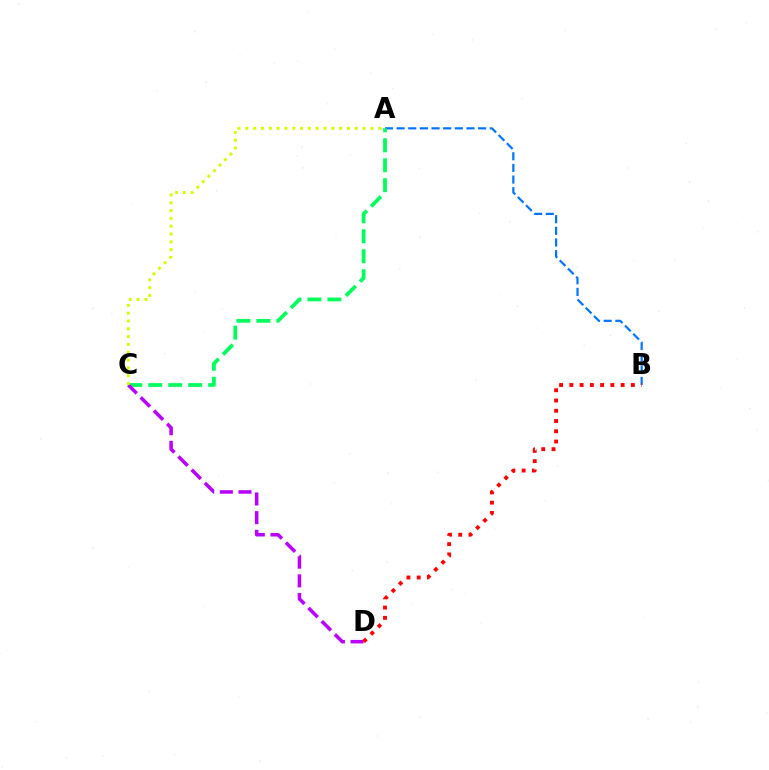{('A', 'B'): [{'color': '#0074ff', 'line_style': 'dashed', 'thickness': 1.58}], ('A', 'C'): [{'color': '#00ff5c', 'line_style': 'dashed', 'thickness': 2.71}, {'color': '#d1ff00', 'line_style': 'dotted', 'thickness': 2.12}], ('C', 'D'): [{'color': '#b900ff', 'line_style': 'dashed', 'thickness': 2.54}], ('B', 'D'): [{'color': '#ff0000', 'line_style': 'dotted', 'thickness': 2.79}]}